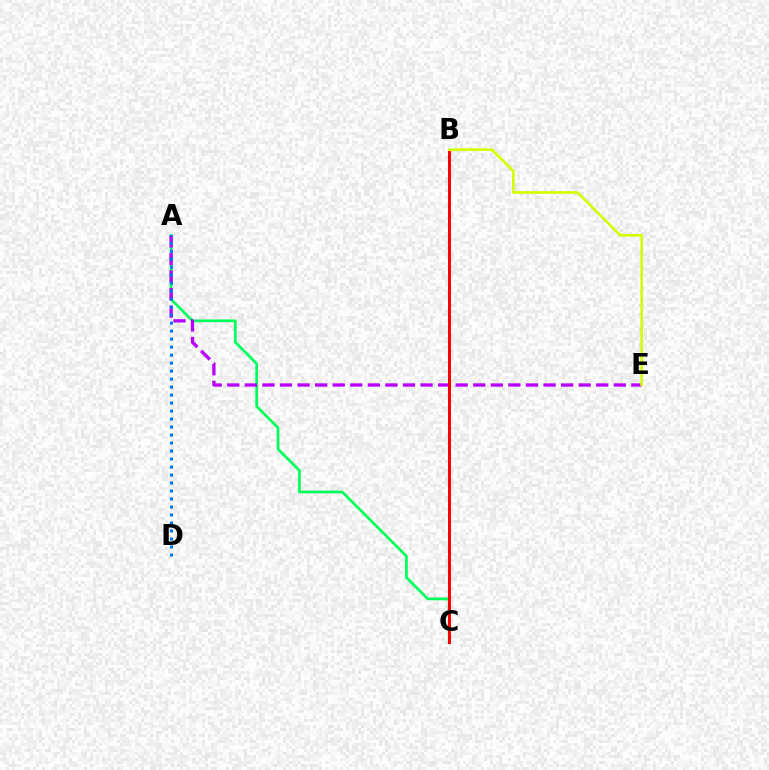{('A', 'C'): [{'color': '#00ff5c', 'line_style': 'solid', 'thickness': 1.96}], ('A', 'E'): [{'color': '#b900ff', 'line_style': 'dashed', 'thickness': 2.39}], ('A', 'D'): [{'color': '#0074ff', 'line_style': 'dotted', 'thickness': 2.17}], ('B', 'C'): [{'color': '#ff0000', 'line_style': 'solid', 'thickness': 2.16}], ('B', 'E'): [{'color': '#d1ff00', 'line_style': 'solid', 'thickness': 1.9}]}